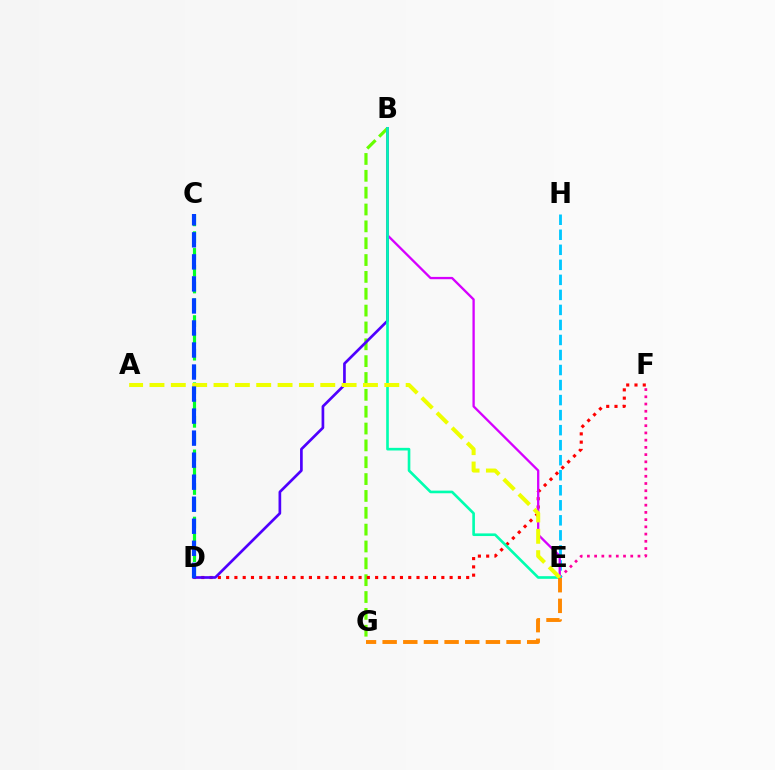{('B', 'G'): [{'color': '#66ff00', 'line_style': 'dashed', 'thickness': 2.29}], ('D', 'F'): [{'color': '#ff0000', 'line_style': 'dotted', 'thickness': 2.25}], ('E', 'F'): [{'color': '#ff00a0', 'line_style': 'dotted', 'thickness': 1.96}], ('C', 'D'): [{'color': '#00ff27', 'line_style': 'dashed', 'thickness': 2.28}, {'color': '#003fff', 'line_style': 'dashed', 'thickness': 2.99}], ('E', 'H'): [{'color': '#00c7ff', 'line_style': 'dashed', 'thickness': 2.04}], ('B', 'D'): [{'color': '#4f00ff', 'line_style': 'solid', 'thickness': 1.93}], ('B', 'E'): [{'color': '#d600ff', 'line_style': 'solid', 'thickness': 1.67}, {'color': '#00ffaf', 'line_style': 'solid', 'thickness': 1.9}], ('A', 'E'): [{'color': '#eeff00', 'line_style': 'dashed', 'thickness': 2.9}], ('E', 'G'): [{'color': '#ff8800', 'line_style': 'dashed', 'thickness': 2.81}]}